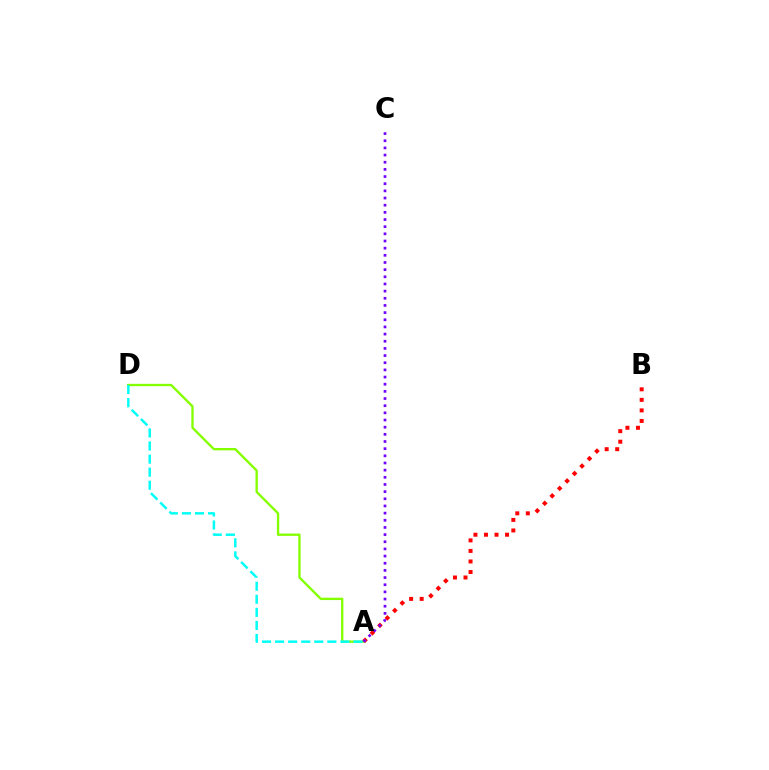{('A', 'D'): [{'color': '#84ff00', 'line_style': 'solid', 'thickness': 1.69}, {'color': '#00fff6', 'line_style': 'dashed', 'thickness': 1.77}], ('A', 'B'): [{'color': '#ff0000', 'line_style': 'dotted', 'thickness': 2.86}], ('A', 'C'): [{'color': '#7200ff', 'line_style': 'dotted', 'thickness': 1.95}]}